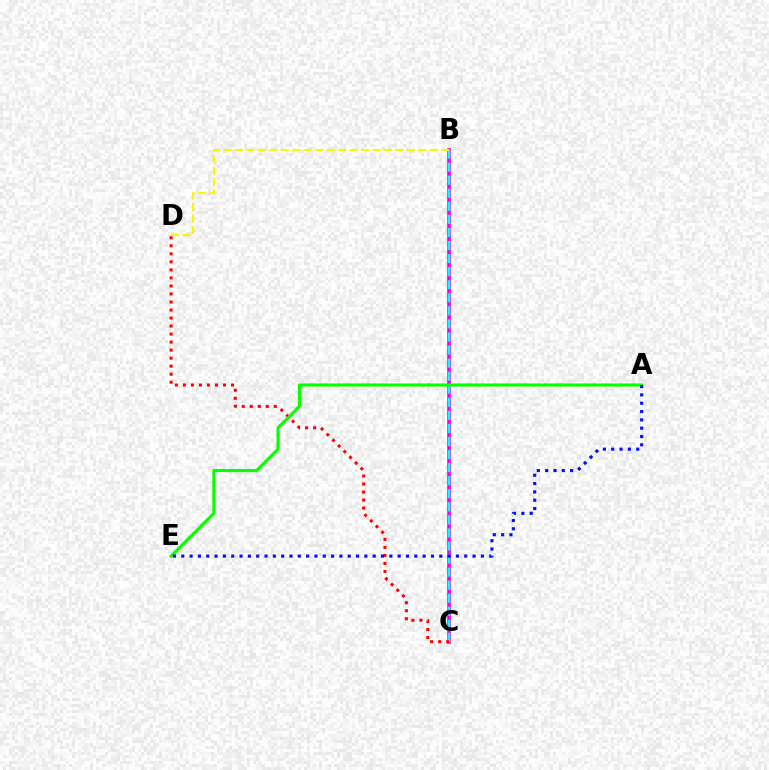{('B', 'C'): [{'color': '#ee00ff', 'line_style': 'solid', 'thickness': 2.62}, {'color': '#00fff6', 'line_style': 'dashed', 'thickness': 1.77}], ('B', 'D'): [{'color': '#fcf500', 'line_style': 'dashed', 'thickness': 1.56}], ('C', 'D'): [{'color': '#ff0000', 'line_style': 'dotted', 'thickness': 2.18}], ('A', 'E'): [{'color': '#08ff00', 'line_style': 'solid', 'thickness': 2.24}, {'color': '#0010ff', 'line_style': 'dotted', 'thickness': 2.26}]}